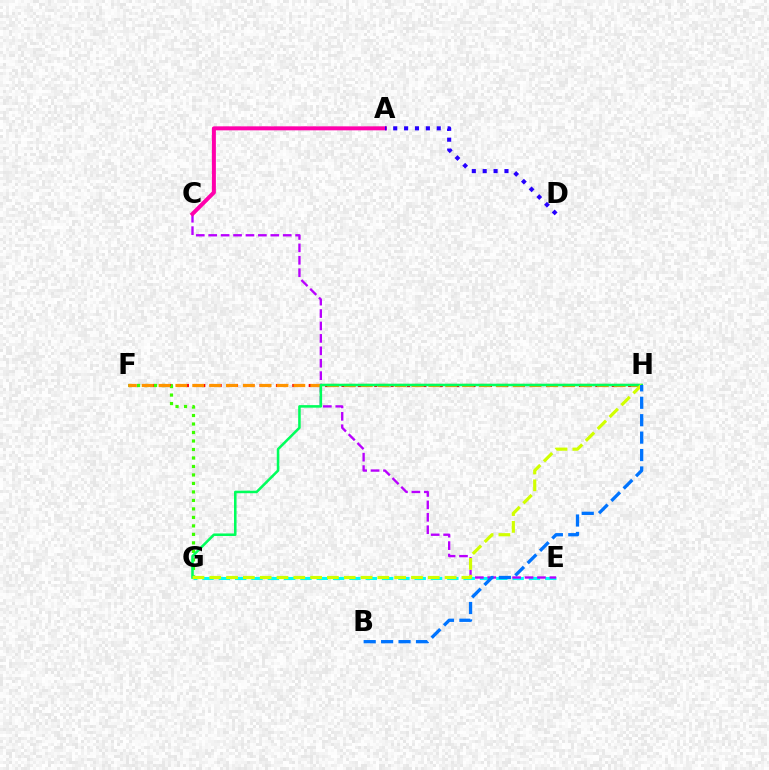{('E', 'G'): [{'color': '#00fff6', 'line_style': 'dashed', 'thickness': 2.22}], ('F', 'H'): [{'color': '#ff0000', 'line_style': 'dotted', 'thickness': 2.23}, {'color': '#ff9400', 'line_style': 'dashed', 'thickness': 2.29}], ('C', 'E'): [{'color': '#b900ff', 'line_style': 'dashed', 'thickness': 1.69}], ('F', 'G'): [{'color': '#3dff00', 'line_style': 'dotted', 'thickness': 2.31}], ('A', 'C'): [{'color': '#ff00ac', 'line_style': 'solid', 'thickness': 2.87}], ('A', 'D'): [{'color': '#2500ff', 'line_style': 'dotted', 'thickness': 2.96}], ('G', 'H'): [{'color': '#00ff5c', 'line_style': 'solid', 'thickness': 1.83}, {'color': '#d1ff00', 'line_style': 'dashed', 'thickness': 2.28}], ('B', 'H'): [{'color': '#0074ff', 'line_style': 'dashed', 'thickness': 2.37}]}